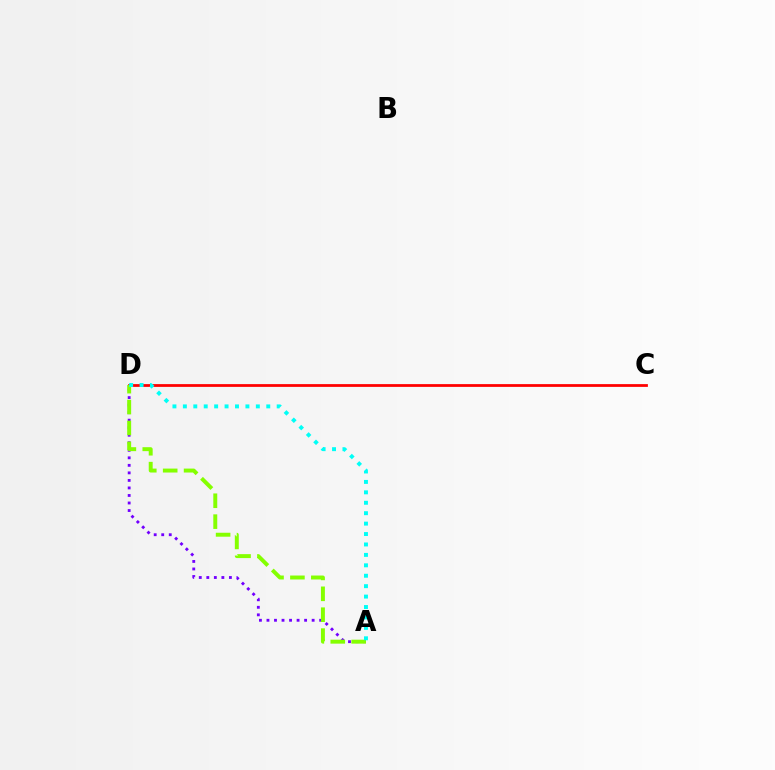{('A', 'D'): [{'color': '#7200ff', 'line_style': 'dotted', 'thickness': 2.05}, {'color': '#84ff00', 'line_style': 'dashed', 'thickness': 2.84}, {'color': '#00fff6', 'line_style': 'dotted', 'thickness': 2.83}], ('C', 'D'): [{'color': '#ff0000', 'line_style': 'solid', 'thickness': 1.99}]}